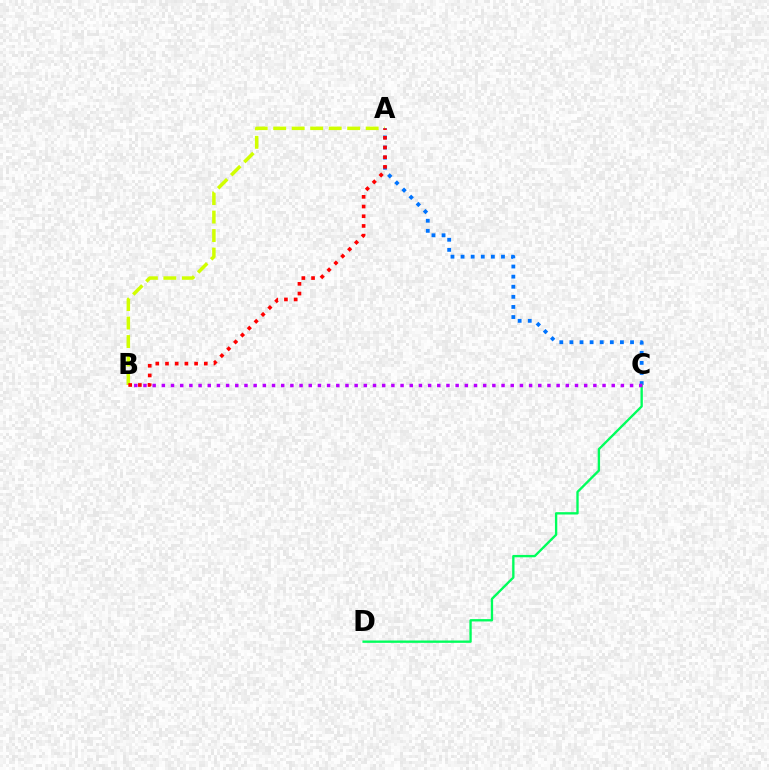{('A', 'B'): [{'color': '#d1ff00', 'line_style': 'dashed', 'thickness': 2.51}, {'color': '#ff0000', 'line_style': 'dotted', 'thickness': 2.64}], ('A', 'C'): [{'color': '#0074ff', 'line_style': 'dotted', 'thickness': 2.75}], ('C', 'D'): [{'color': '#00ff5c', 'line_style': 'solid', 'thickness': 1.69}], ('B', 'C'): [{'color': '#b900ff', 'line_style': 'dotted', 'thickness': 2.49}]}